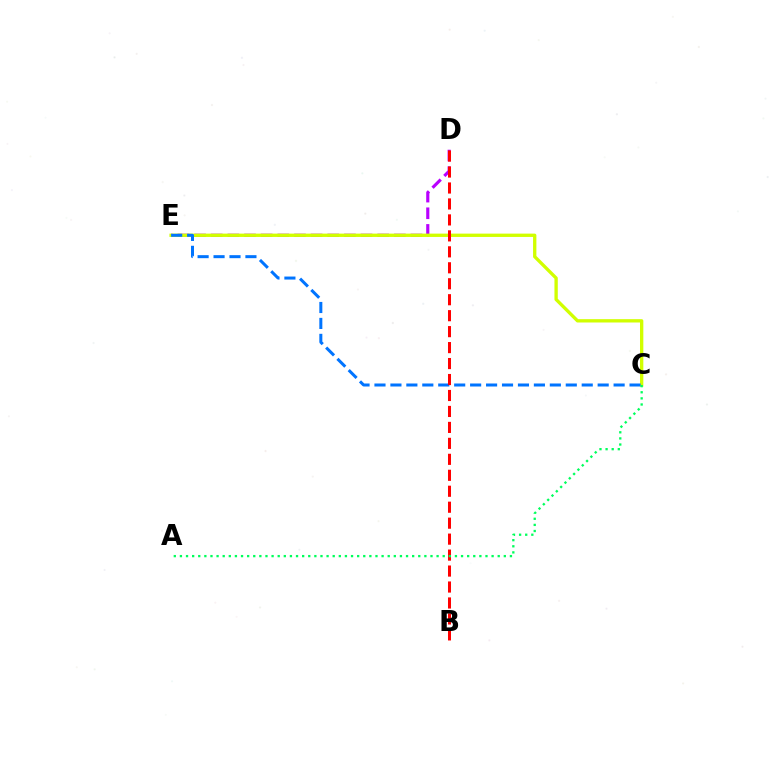{('D', 'E'): [{'color': '#b900ff', 'line_style': 'dashed', 'thickness': 2.26}], ('C', 'E'): [{'color': '#d1ff00', 'line_style': 'solid', 'thickness': 2.4}, {'color': '#0074ff', 'line_style': 'dashed', 'thickness': 2.17}], ('B', 'D'): [{'color': '#ff0000', 'line_style': 'dashed', 'thickness': 2.17}], ('A', 'C'): [{'color': '#00ff5c', 'line_style': 'dotted', 'thickness': 1.66}]}